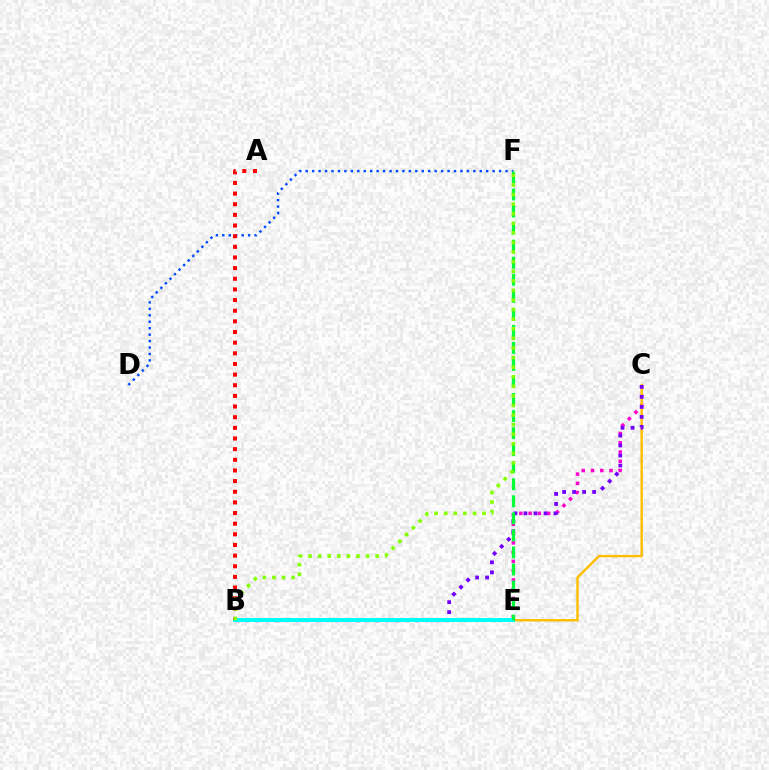{('C', 'E'): [{'color': '#ff00cf', 'line_style': 'dotted', 'thickness': 2.52}, {'color': '#ffbd00', 'line_style': 'solid', 'thickness': 1.75}], ('D', 'F'): [{'color': '#004bff', 'line_style': 'dotted', 'thickness': 1.75}], ('B', 'C'): [{'color': '#7200ff', 'line_style': 'dotted', 'thickness': 2.72}], ('B', 'E'): [{'color': '#00fff6', 'line_style': 'solid', 'thickness': 2.88}], ('E', 'F'): [{'color': '#00ff39', 'line_style': 'dashed', 'thickness': 2.32}], ('A', 'B'): [{'color': '#ff0000', 'line_style': 'dotted', 'thickness': 2.89}], ('B', 'F'): [{'color': '#84ff00', 'line_style': 'dotted', 'thickness': 2.6}]}